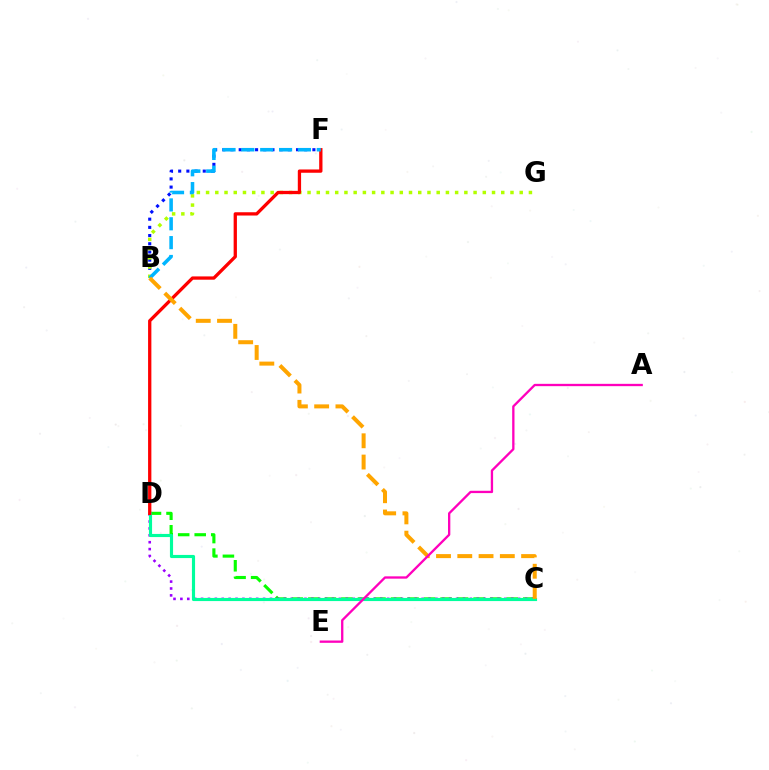{('C', 'D'): [{'color': '#08ff00', 'line_style': 'dashed', 'thickness': 2.25}, {'color': '#9b00ff', 'line_style': 'dotted', 'thickness': 1.87}, {'color': '#00ff9d', 'line_style': 'solid', 'thickness': 2.26}], ('B', 'F'): [{'color': '#0010ff', 'line_style': 'dotted', 'thickness': 2.23}, {'color': '#00b5ff', 'line_style': 'dashed', 'thickness': 2.56}], ('B', 'G'): [{'color': '#b3ff00', 'line_style': 'dotted', 'thickness': 2.51}], ('D', 'F'): [{'color': '#ff0000', 'line_style': 'solid', 'thickness': 2.37}], ('B', 'C'): [{'color': '#ffa500', 'line_style': 'dashed', 'thickness': 2.89}], ('A', 'E'): [{'color': '#ff00bd', 'line_style': 'solid', 'thickness': 1.67}]}